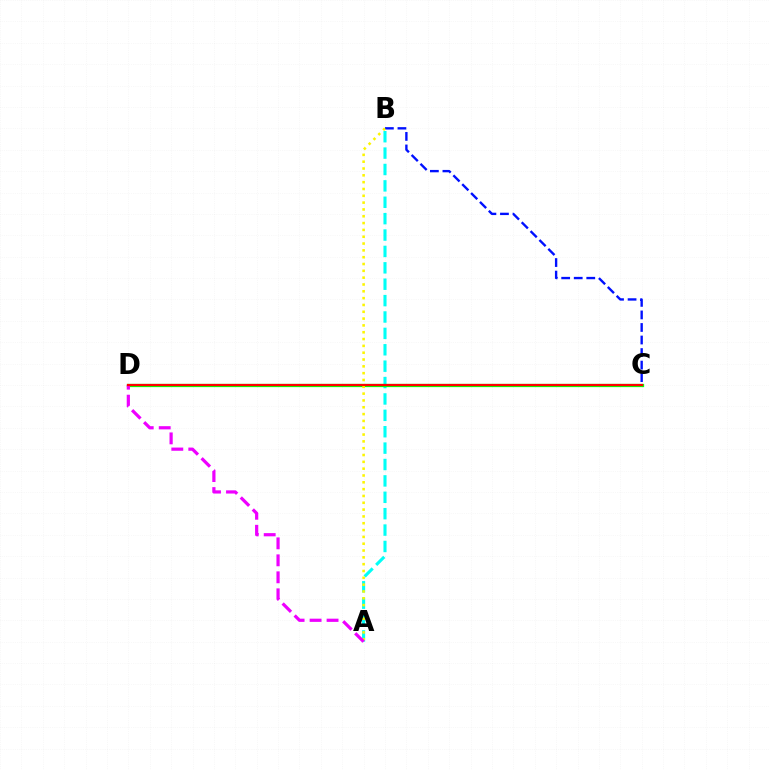{('A', 'B'): [{'color': '#00fff6', 'line_style': 'dashed', 'thickness': 2.23}, {'color': '#fcf500', 'line_style': 'dotted', 'thickness': 1.85}], ('C', 'D'): [{'color': '#08ff00', 'line_style': 'solid', 'thickness': 2.35}, {'color': '#ff0000', 'line_style': 'solid', 'thickness': 1.56}], ('B', 'C'): [{'color': '#0010ff', 'line_style': 'dashed', 'thickness': 1.7}], ('A', 'D'): [{'color': '#ee00ff', 'line_style': 'dashed', 'thickness': 2.31}]}